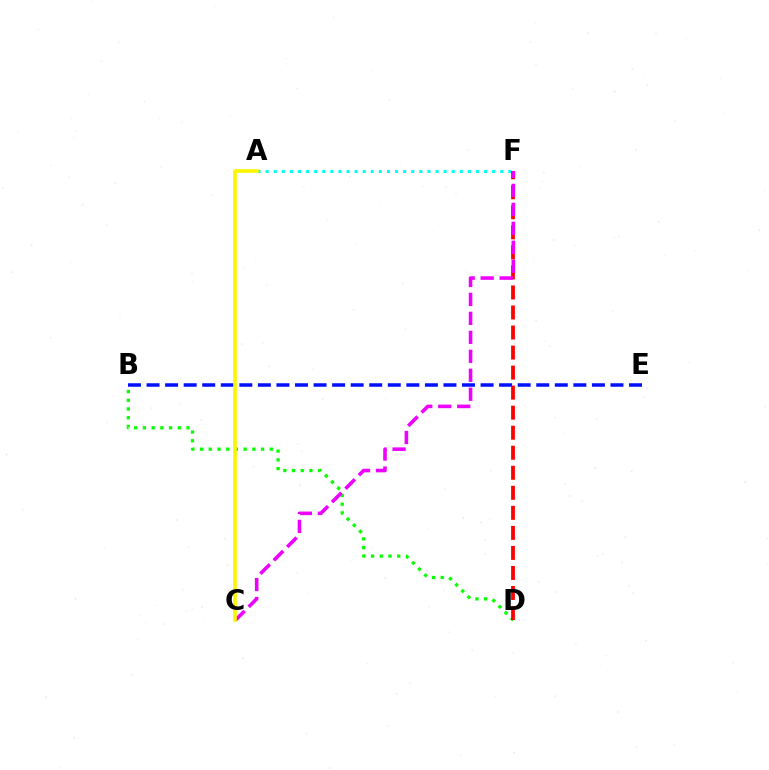{('B', 'D'): [{'color': '#08ff00', 'line_style': 'dotted', 'thickness': 2.37}], ('B', 'E'): [{'color': '#0010ff', 'line_style': 'dashed', 'thickness': 2.52}], ('A', 'F'): [{'color': '#00fff6', 'line_style': 'dotted', 'thickness': 2.2}], ('D', 'F'): [{'color': '#ff0000', 'line_style': 'dashed', 'thickness': 2.72}], ('C', 'F'): [{'color': '#ee00ff', 'line_style': 'dashed', 'thickness': 2.58}], ('A', 'C'): [{'color': '#fcf500', 'line_style': 'solid', 'thickness': 2.61}]}